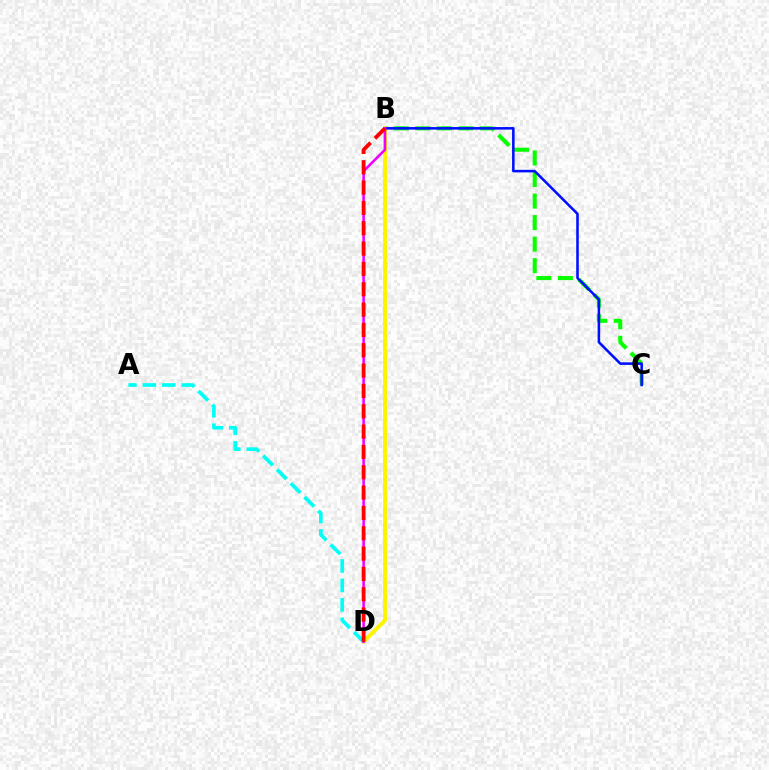{('B', 'C'): [{'color': '#08ff00', 'line_style': 'dashed', 'thickness': 2.92}, {'color': '#0010ff', 'line_style': 'solid', 'thickness': 1.85}], ('B', 'D'): [{'color': '#fcf500', 'line_style': 'solid', 'thickness': 2.84}, {'color': '#ee00ff', 'line_style': 'solid', 'thickness': 1.83}, {'color': '#ff0000', 'line_style': 'dashed', 'thickness': 2.76}], ('A', 'D'): [{'color': '#00fff6', 'line_style': 'dashed', 'thickness': 2.64}]}